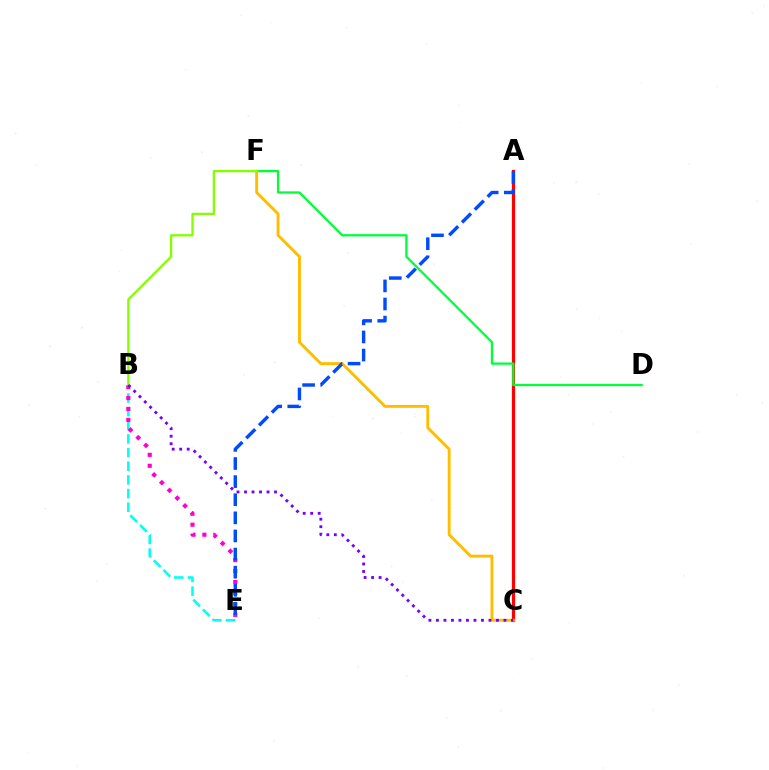{('A', 'C'): [{'color': '#ff0000', 'line_style': 'solid', 'thickness': 2.32}], ('B', 'E'): [{'color': '#00fff6', 'line_style': 'dashed', 'thickness': 1.86}, {'color': '#ff00cf', 'line_style': 'dotted', 'thickness': 2.97}], ('D', 'F'): [{'color': '#00ff39', 'line_style': 'solid', 'thickness': 1.64}], ('C', 'F'): [{'color': '#ffbd00', 'line_style': 'solid', 'thickness': 2.09}], ('B', 'F'): [{'color': '#84ff00', 'line_style': 'solid', 'thickness': 1.64}], ('B', 'C'): [{'color': '#7200ff', 'line_style': 'dotted', 'thickness': 2.04}], ('A', 'E'): [{'color': '#004bff', 'line_style': 'dashed', 'thickness': 2.46}]}